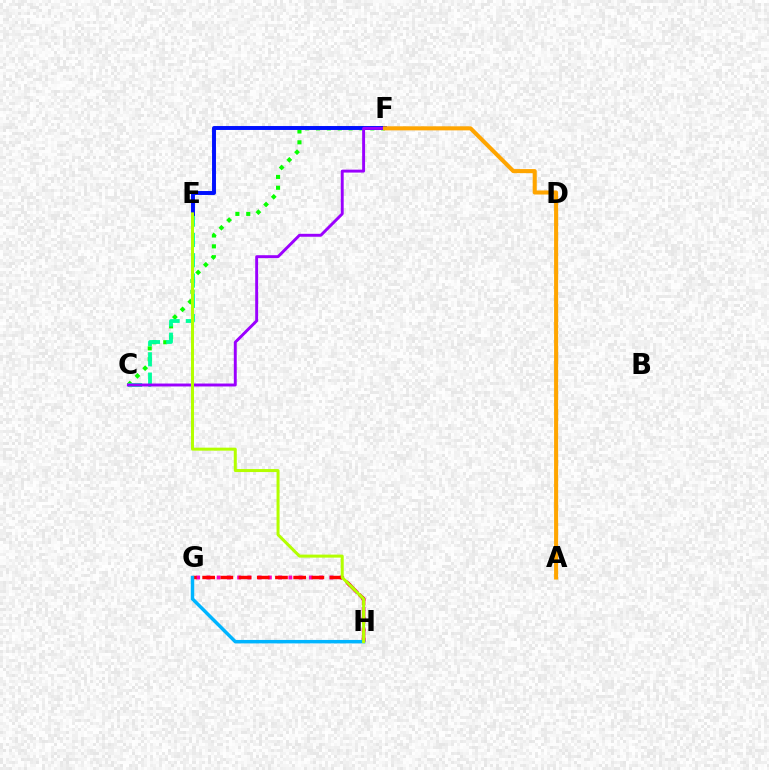{('C', 'F'): [{'color': '#08ff00', 'line_style': 'dotted', 'thickness': 2.95}, {'color': '#9b00ff', 'line_style': 'solid', 'thickness': 2.11}], ('C', 'E'): [{'color': '#00ff9d', 'line_style': 'dashed', 'thickness': 2.76}], ('E', 'F'): [{'color': '#0010ff', 'line_style': 'solid', 'thickness': 2.83}], ('G', 'H'): [{'color': '#ff00bd', 'line_style': 'dotted', 'thickness': 2.78}, {'color': '#ff0000', 'line_style': 'dashed', 'thickness': 2.47}, {'color': '#00b5ff', 'line_style': 'solid', 'thickness': 2.49}], ('E', 'H'): [{'color': '#b3ff00', 'line_style': 'solid', 'thickness': 2.17}], ('A', 'F'): [{'color': '#ffa500', 'line_style': 'solid', 'thickness': 2.93}]}